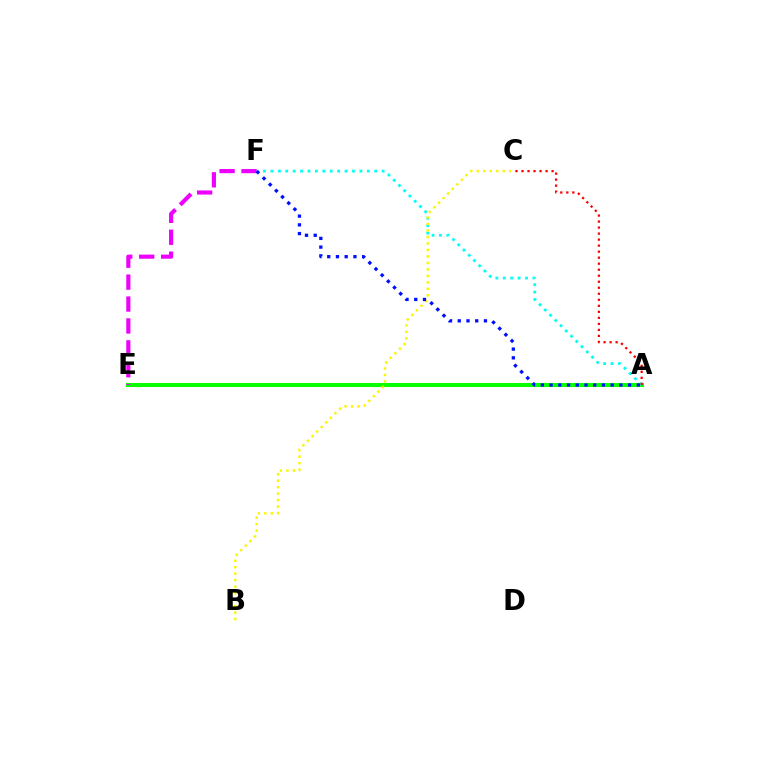{('A', 'E'): [{'color': '#08ff00', 'line_style': 'solid', 'thickness': 2.91}], ('A', 'F'): [{'color': '#00fff6', 'line_style': 'dotted', 'thickness': 2.01}, {'color': '#0010ff', 'line_style': 'dotted', 'thickness': 2.37}], ('E', 'F'): [{'color': '#ee00ff', 'line_style': 'dashed', 'thickness': 2.98}], ('B', 'C'): [{'color': '#fcf500', 'line_style': 'dotted', 'thickness': 1.76}], ('A', 'C'): [{'color': '#ff0000', 'line_style': 'dotted', 'thickness': 1.63}]}